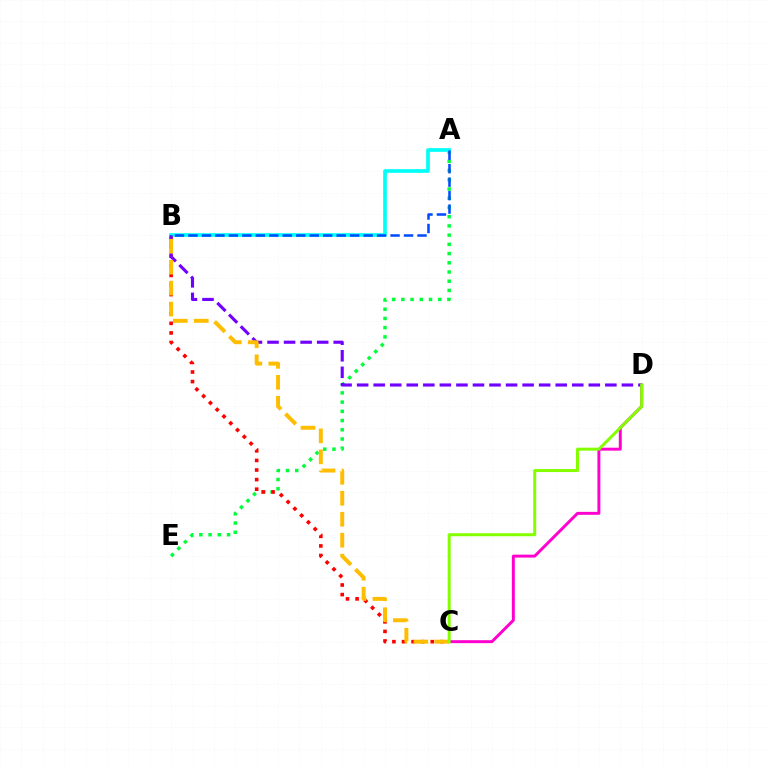{('A', 'E'): [{'color': '#00ff39', 'line_style': 'dotted', 'thickness': 2.5}], ('B', 'C'): [{'color': '#ff0000', 'line_style': 'dotted', 'thickness': 2.6}, {'color': '#ffbd00', 'line_style': 'dashed', 'thickness': 2.85}], ('A', 'B'): [{'color': '#00fff6', 'line_style': 'solid', 'thickness': 2.65}, {'color': '#004bff', 'line_style': 'dashed', 'thickness': 1.83}], ('C', 'D'): [{'color': '#ff00cf', 'line_style': 'solid', 'thickness': 2.13}, {'color': '#84ff00', 'line_style': 'solid', 'thickness': 2.16}], ('B', 'D'): [{'color': '#7200ff', 'line_style': 'dashed', 'thickness': 2.25}]}